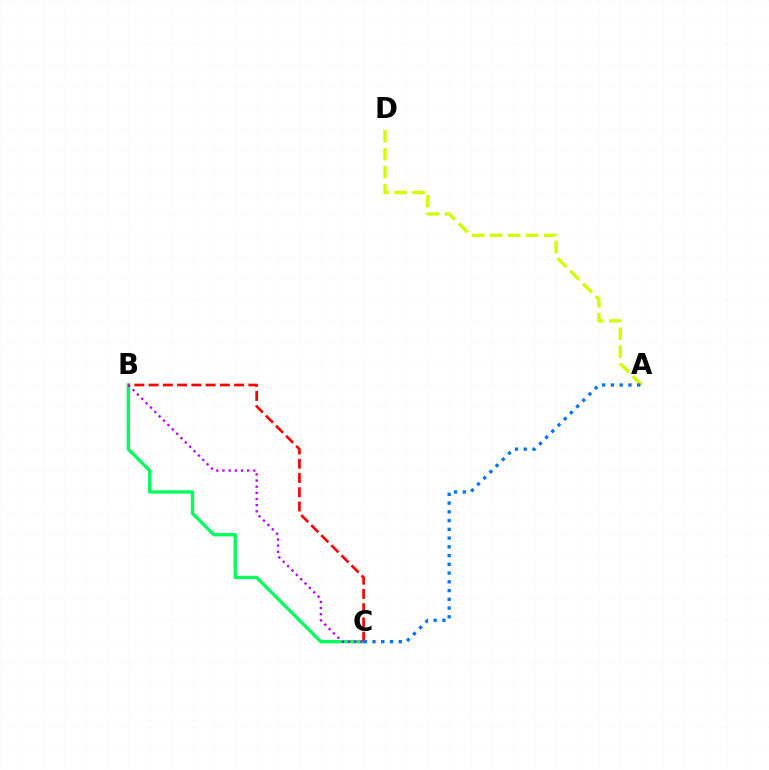{('A', 'D'): [{'color': '#d1ff00', 'line_style': 'dashed', 'thickness': 2.44}], ('B', 'C'): [{'color': '#00ff5c', 'line_style': 'solid', 'thickness': 2.41}, {'color': '#ff0000', 'line_style': 'dashed', 'thickness': 1.94}, {'color': '#b900ff', 'line_style': 'dotted', 'thickness': 1.67}], ('A', 'C'): [{'color': '#0074ff', 'line_style': 'dotted', 'thickness': 2.38}]}